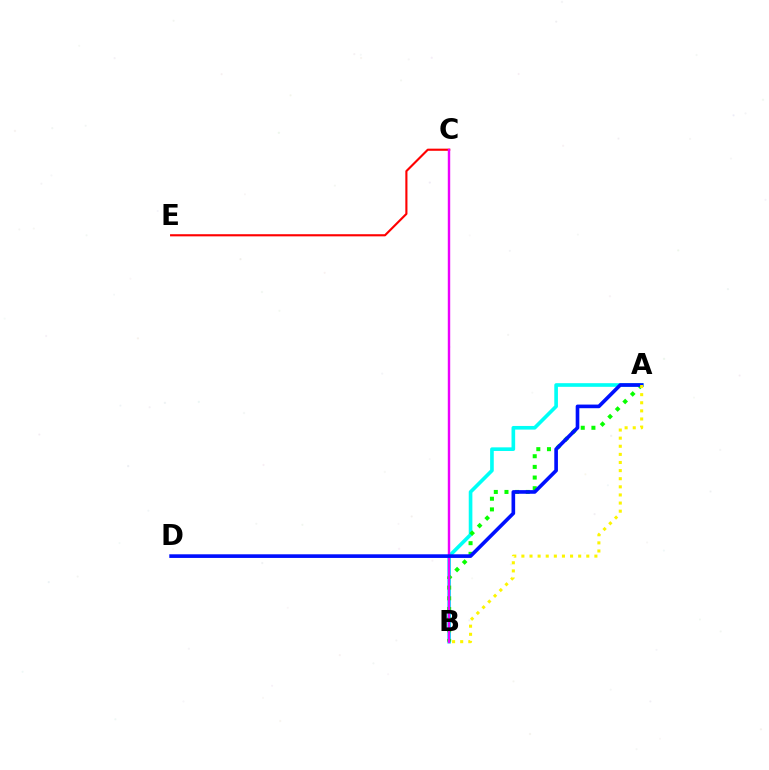{('C', 'E'): [{'color': '#ff0000', 'line_style': 'solid', 'thickness': 1.54}], ('A', 'B'): [{'color': '#00fff6', 'line_style': 'solid', 'thickness': 2.62}, {'color': '#08ff00', 'line_style': 'dotted', 'thickness': 2.9}, {'color': '#fcf500', 'line_style': 'dotted', 'thickness': 2.2}], ('B', 'C'): [{'color': '#ee00ff', 'line_style': 'solid', 'thickness': 1.74}], ('A', 'D'): [{'color': '#0010ff', 'line_style': 'solid', 'thickness': 2.62}]}